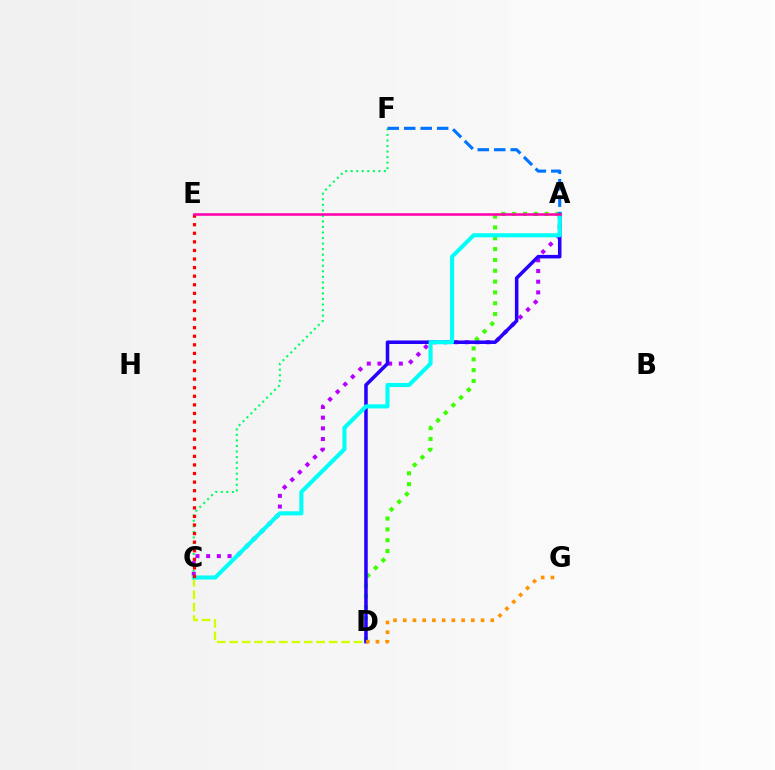{('A', 'C'): [{'color': '#b900ff', 'line_style': 'dotted', 'thickness': 2.9}, {'color': '#00fff6', 'line_style': 'solid', 'thickness': 2.94}], ('C', 'F'): [{'color': '#00ff5c', 'line_style': 'dotted', 'thickness': 1.51}], ('A', 'D'): [{'color': '#3dff00', 'line_style': 'dotted', 'thickness': 2.94}, {'color': '#2500ff', 'line_style': 'solid', 'thickness': 2.54}], ('C', 'D'): [{'color': '#d1ff00', 'line_style': 'dashed', 'thickness': 1.69}], ('A', 'F'): [{'color': '#0074ff', 'line_style': 'dashed', 'thickness': 2.24}], ('C', 'E'): [{'color': '#ff0000', 'line_style': 'dotted', 'thickness': 2.33}], ('A', 'E'): [{'color': '#ff00ac', 'line_style': 'solid', 'thickness': 1.83}], ('D', 'G'): [{'color': '#ff9400', 'line_style': 'dotted', 'thickness': 2.64}]}